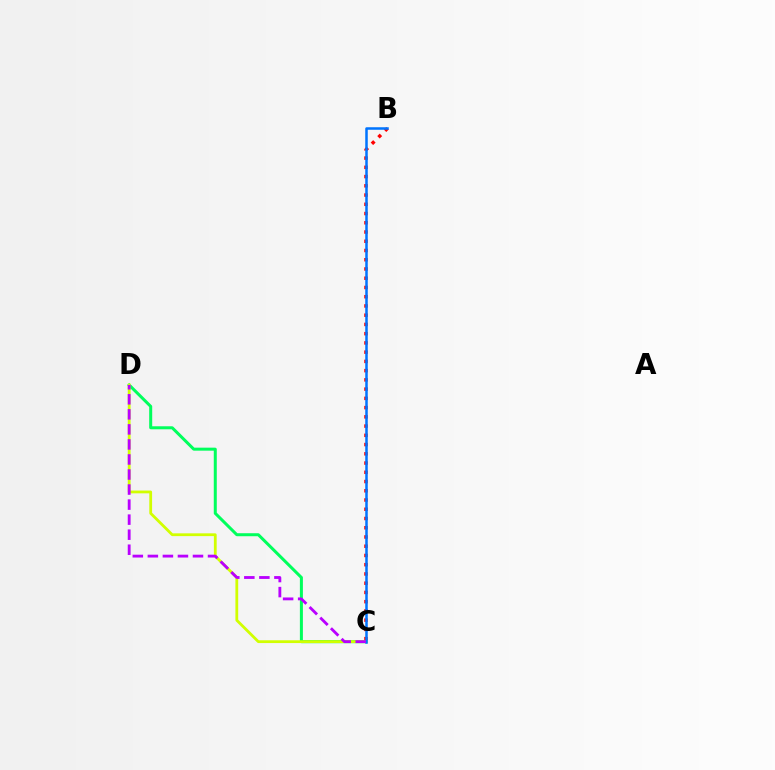{('B', 'C'): [{'color': '#ff0000', 'line_style': 'dotted', 'thickness': 2.51}, {'color': '#0074ff', 'line_style': 'solid', 'thickness': 1.81}], ('C', 'D'): [{'color': '#00ff5c', 'line_style': 'solid', 'thickness': 2.17}, {'color': '#d1ff00', 'line_style': 'solid', 'thickness': 2.01}, {'color': '#b900ff', 'line_style': 'dashed', 'thickness': 2.04}]}